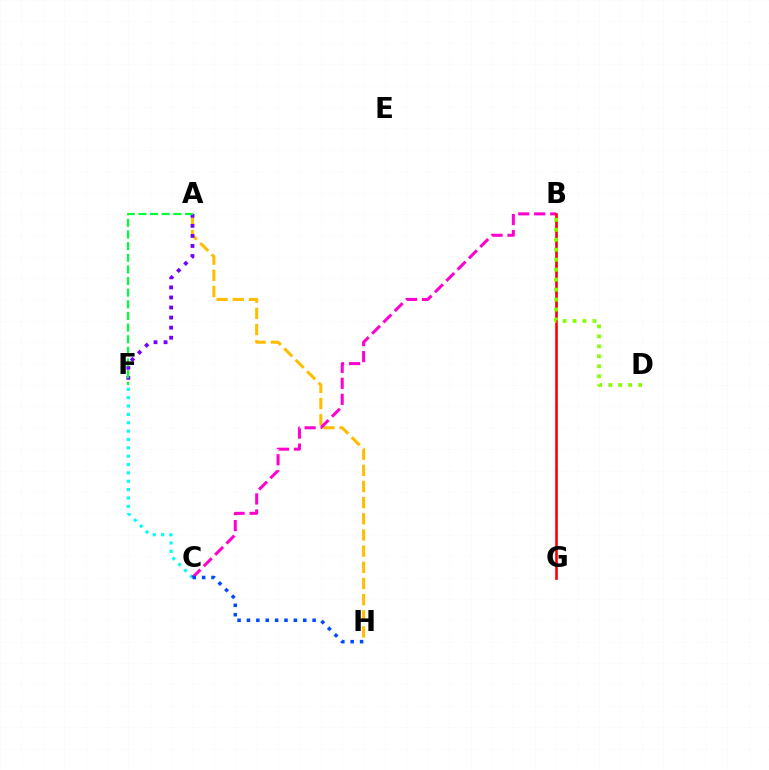{('A', 'H'): [{'color': '#ffbd00', 'line_style': 'dashed', 'thickness': 2.2}], ('C', 'F'): [{'color': '#00fff6', 'line_style': 'dotted', 'thickness': 2.27}], ('B', 'C'): [{'color': '#ff00cf', 'line_style': 'dashed', 'thickness': 2.18}], ('C', 'H'): [{'color': '#004bff', 'line_style': 'dotted', 'thickness': 2.55}], ('B', 'G'): [{'color': '#ff0000', 'line_style': 'solid', 'thickness': 1.89}], ('A', 'F'): [{'color': '#7200ff', 'line_style': 'dotted', 'thickness': 2.73}, {'color': '#00ff39', 'line_style': 'dashed', 'thickness': 1.58}], ('B', 'D'): [{'color': '#84ff00', 'line_style': 'dotted', 'thickness': 2.71}]}